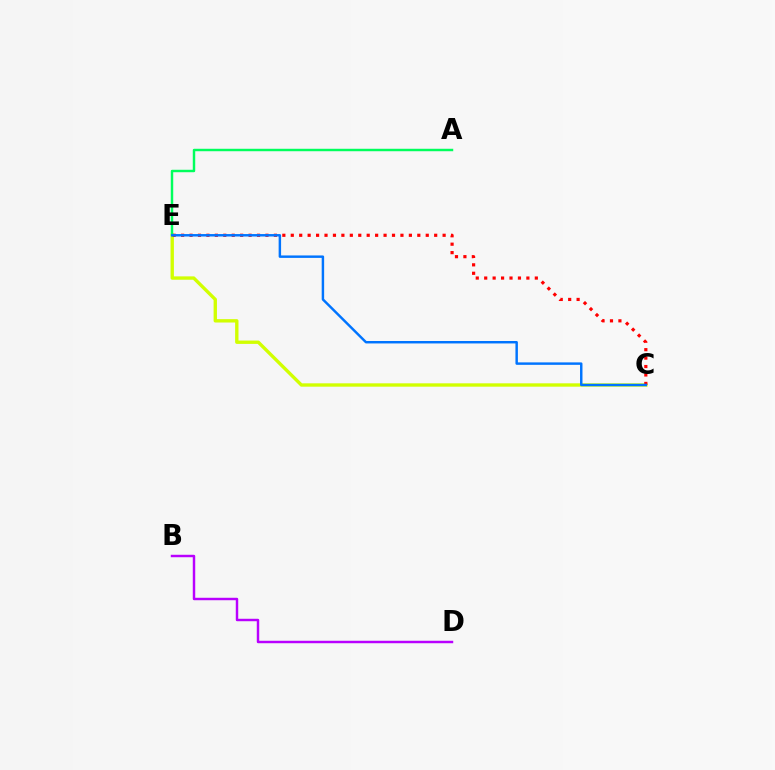{('C', 'E'): [{'color': '#d1ff00', 'line_style': 'solid', 'thickness': 2.42}, {'color': '#ff0000', 'line_style': 'dotted', 'thickness': 2.29}, {'color': '#0074ff', 'line_style': 'solid', 'thickness': 1.76}], ('B', 'D'): [{'color': '#b900ff', 'line_style': 'solid', 'thickness': 1.76}], ('A', 'E'): [{'color': '#00ff5c', 'line_style': 'solid', 'thickness': 1.77}]}